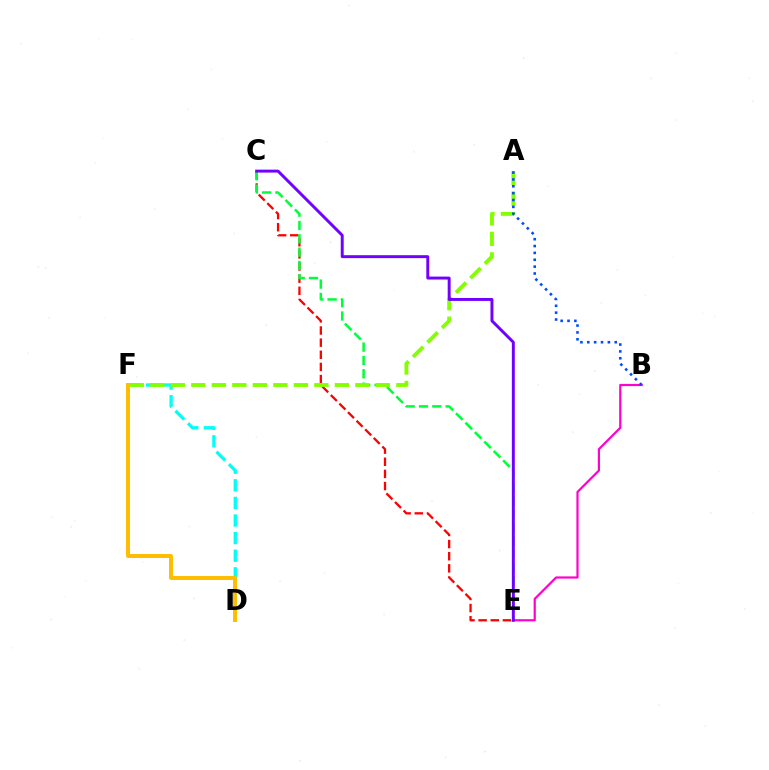{('C', 'E'): [{'color': '#ff0000', 'line_style': 'dashed', 'thickness': 1.65}, {'color': '#00ff39', 'line_style': 'dashed', 'thickness': 1.81}, {'color': '#7200ff', 'line_style': 'solid', 'thickness': 2.12}], ('D', 'F'): [{'color': '#00fff6', 'line_style': 'dashed', 'thickness': 2.39}, {'color': '#ffbd00', 'line_style': 'solid', 'thickness': 2.86}], ('A', 'F'): [{'color': '#84ff00', 'line_style': 'dashed', 'thickness': 2.79}], ('B', 'E'): [{'color': '#ff00cf', 'line_style': 'solid', 'thickness': 1.58}], ('A', 'B'): [{'color': '#004bff', 'line_style': 'dotted', 'thickness': 1.86}]}